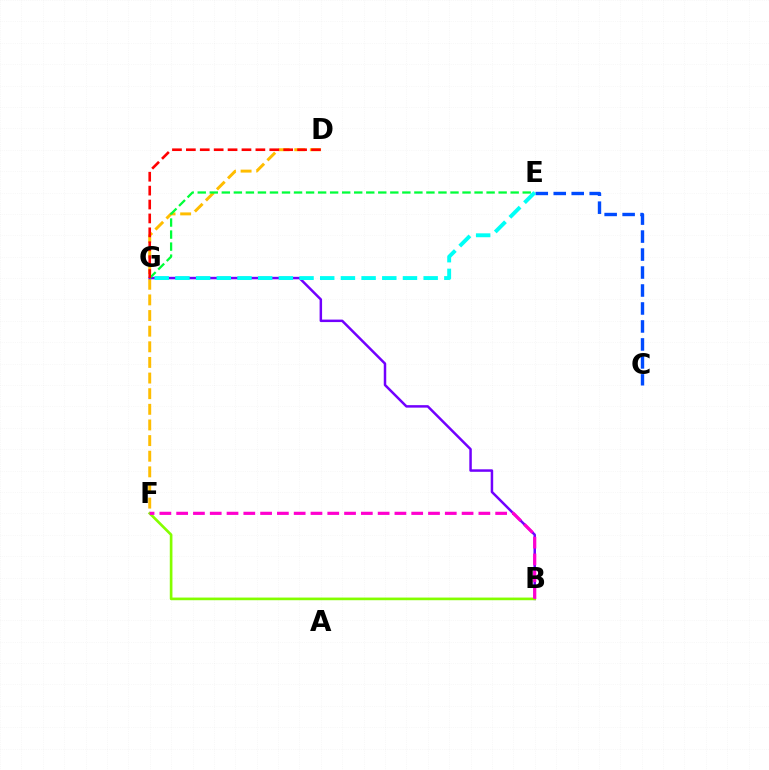{('D', 'F'): [{'color': '#ffbd00', 'line_style': 'dashed', 'thickness': 2.12}], ('B', 'G'): [{'color': '#7200ff', 'line_style': 'solid', 'thickness': 1.79}], ('E', 'G'): [{'color': '#00ff39', 'line_style': 'dashed', 'thickness': 1.64}, {'color': '#00fff6', 'line_style': 'dashed', 'thickness': 2.81}], ('B', 'F'): [{'color': '#84ff00', 'line_style': 'solid', 'thickness': 1.91}, {'color': '#ff00cf', 'line_style': 'dashed', 'thickness': 2.28}], ('C', 'E'): [{'color': '#004bff', 'line_style': 'dashed', 'thickness': 2.44}], ('D', 'G'): [{'color': '#ff0000', 'line_style': 'dashed', 'thickness': 1.89}]}